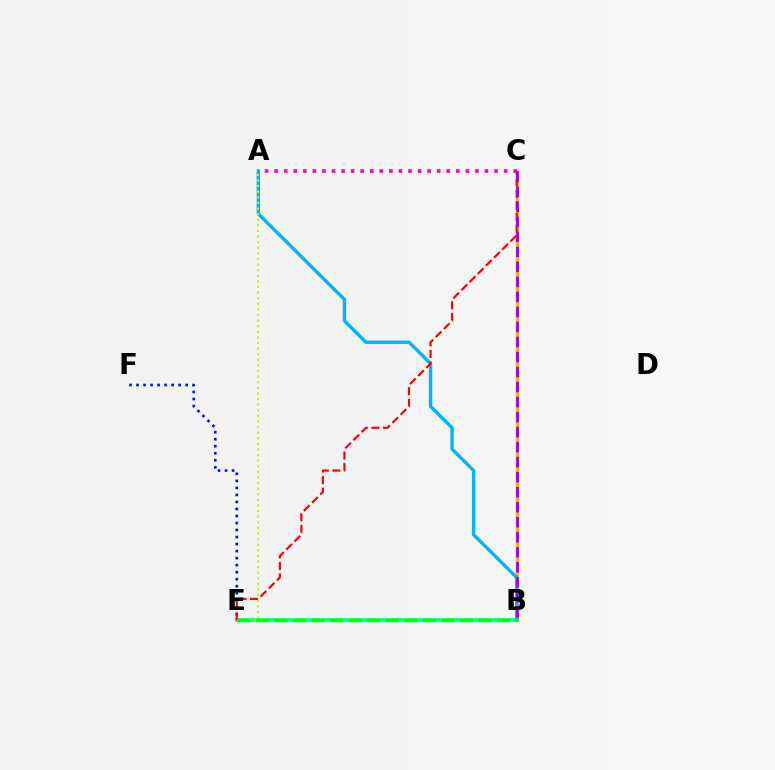{('E', 'F'): [{'color': '#0010ff', 'line_style': 'dotted', 'thickness': 1.91}], ('B', 'E'): [{'color': '#00ff9d', 'line_style': 'solid', 'thickness': 2.73}, {'color': '#08ff00', 'line_style': 'dashed', 'thickness': 2.52}], ('B', 'C'): [{'color': '#ffa500', 'line_style': 'solid', 'thickness': 2.03}, {'color': '#9b00ff', 'line_style': 'dashed', 'thickness': 2.04}], ('A', 'C'): [{'color': '#ff00bd', 'line_style': 'dotted', 'thickness': 2.6}], ('A', 'B'): [{'color': '#00b5ff', 'line_style': 'solid', 'thickness': 2.45}], ('A', 'E'): [{'color': '#b3ff00', 'line_style': 'dotted', 'thickness': 1.52}], ('C', 'E'): [{'color': '#ff0000', 'line_style': 'dashed', 'thickness': 1.57}]}